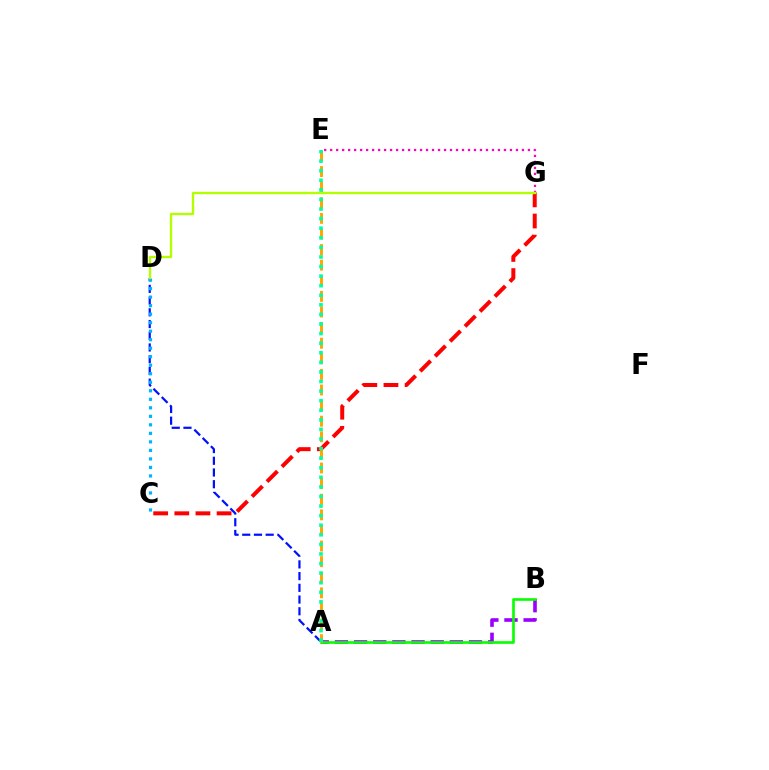{('C', 'G'): [{'color': '#ff0000', 'line_style': 'dashed', 'thickness': 2.87}], ('A', 'B'): [{'color': '#9b00ff', 'line_style': 'dashed', 'thickness': 2.6}, {'color': '#08ff00', 'line_style': 'solid', 'thickness': 1.91}], ('A', 'D'): [{'color': '#0010ff', 'line_style': 'dashed', 'thickness': 1.59}], ('C', 'D'): [{'color': '#00b5ff', 'line_style': 'dotted', 'thickness': 2.31}], ('A', 'E'): [{'color': '#ffa500', 'line_style': 'dashed', 'thickness': 2.12}, {'color': '#00ff9d', 'line_style': 'dotted', 'thickness': 2.6}], ('E', 'G'): [{'color': '#ff00bd', 'line_style': 'dotted', 'thickness': 1.63}], ('D', 'G'): [{'color': '#b3ff00', 'line_style': 'solid', 'thickness': 1.69}]}